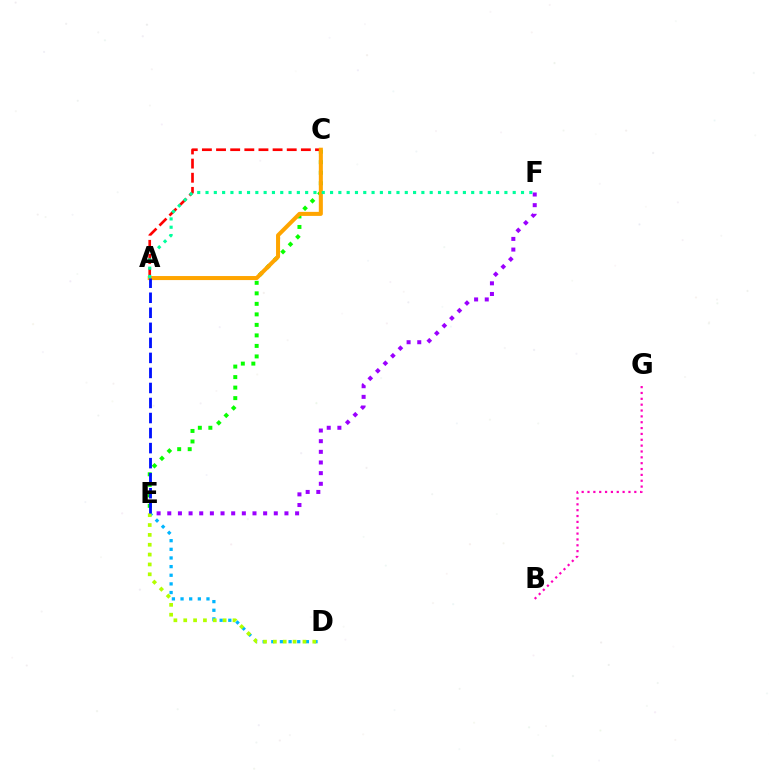{('D', 'E'): [{'color': '#00b5ff', 'line_style': 'dotted', 'thickness': 2.35}, {'color': '#b3ff00', 'line_style': 'dotted', 'thickness': 2.68}], ('C', 'E'): [{'color': '#08ff00', 'line_style': 'dotted', 'thickness': 2.86}], ('B', 'G'): [{'color': '#ff00bd', 'line_style': 'dotted', 'thickness': 1.59}], ('A', 'C'): [{'color': '#ff0000', 'line_style': 'dashed', 'thickness': 1.92}, {'color': '#ffa500', 'line_style': 'solid', 'thickness': 2.91}], ('E', 'F'): [{'color': '#9b00ff', 'line_style': 'dotted', 'thickness': 2.89}], ('A', 'E'): [{'color': '#0010ff', 'line_style': 'dashed', 'thickness': 2.04}], ('A', 'F'): [{'color': '#00ff9d', 'line_style': 'dotted', 'thickness': 2.26}]}